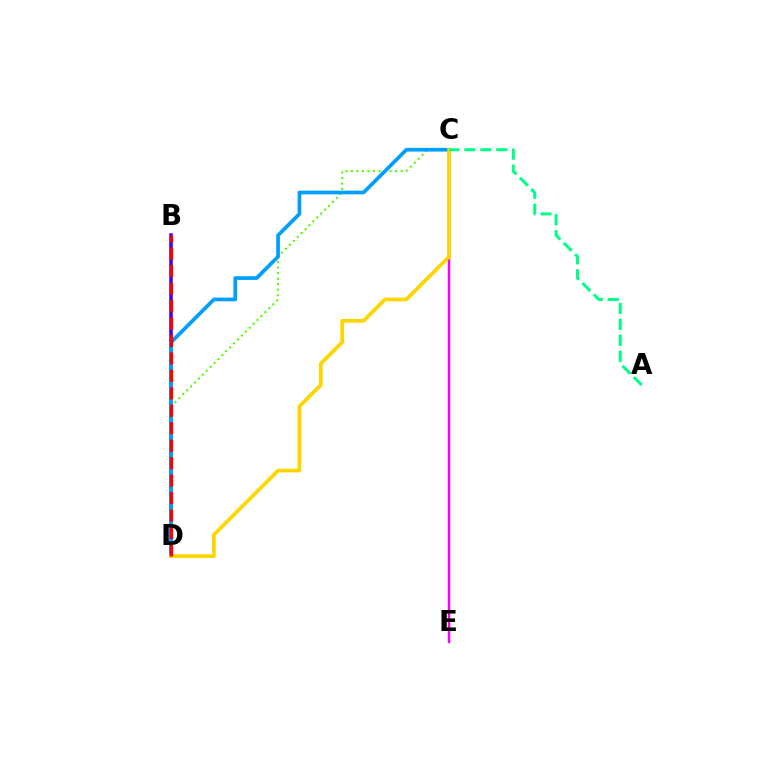{('C', 'D'): [{'color': '#4fff00', 'line_style': 'dotted', 'thickness': 1.5}, {'color': '#009eff', 'line_style': 'solid', 'thickness': 2.66}, {'color': '#ffd500', 'line_style': 'solid', 'thickness': 2.68}], ('B', 'D'): [{'color': '#3700ff', 'line_style': 'solid', 'thickness': 2.53}, {'color': '#ff0000', 'line_style': 'dashed', 'thickness': 2.37}], ('C', 'E'): [{'color': '#ff00ed', 'line_style': 'solid', 'thickness': 1.77}], ('A', 'C'): [{'color': '#00ff86', 'line_style': 'dashed', 'thickness': 2.17}]}